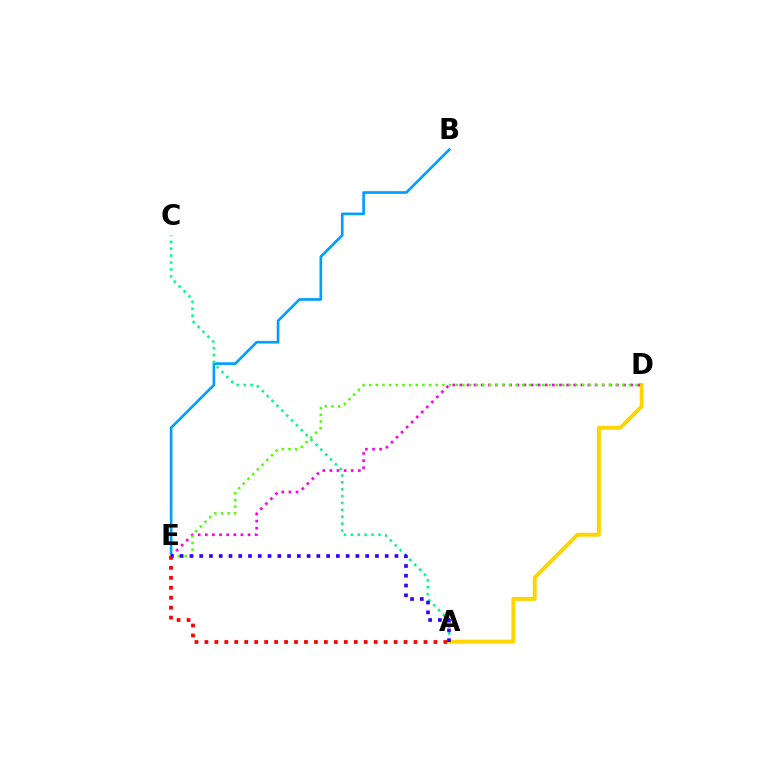{('B', 'E'): [{'color': '#009eff', 'line_style': 'solid', 'thickness': 1.92}], ('A', 'E'): [{'color': '#ff0000', 'line_style': 'dotted', 'thickness': 2.71}, {'color': '#3700ff', 'line_style': 'dotted', 'thickness': 2.65}], ('A', 'C'): [{'color': '#00ff86', 'line_style': 'dotted', 'thickness': 1.87}], ('A', 'D'): [{'color': '#ffd500', 'line_style': 'solid', 'thickness': 2.85}], ('D', 'E'): [{'color': '#ff00ed', 'line_style': 'dotted', 'thickness': 1.93}, {'color': '#4fff00', 'line_style': 'dotted', 'thickness': 1.81}]}